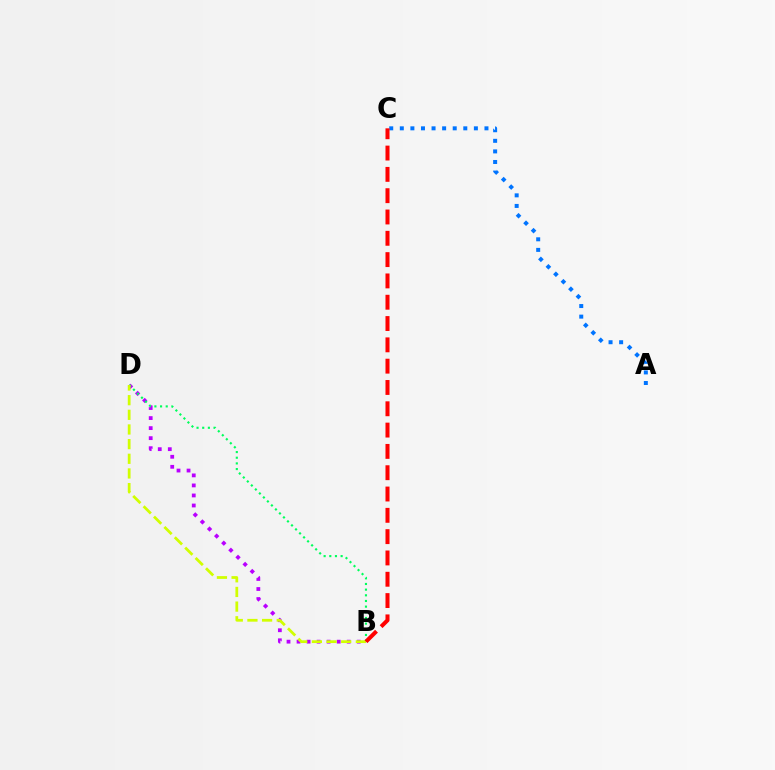{('B', 'D'): [{'color': '#b900ff', 'line_style': 'dotted', 'thickness': 2.73}, {'color': '#00ff5c', 'line_style': 'dotted', 'thickness': 1.54}, {'color': '#d1ff00', 'line_style': 'dashed', 'thickness': 1.99}], ('A', 'C'): [{'color': '#0074ff', 'line_style': 'dotted', 'thickness': 2.88}], ('B', 'C'): [{'color': '#ff0000', 'line_style': 'dashed', 'thickness': 2.89}]}